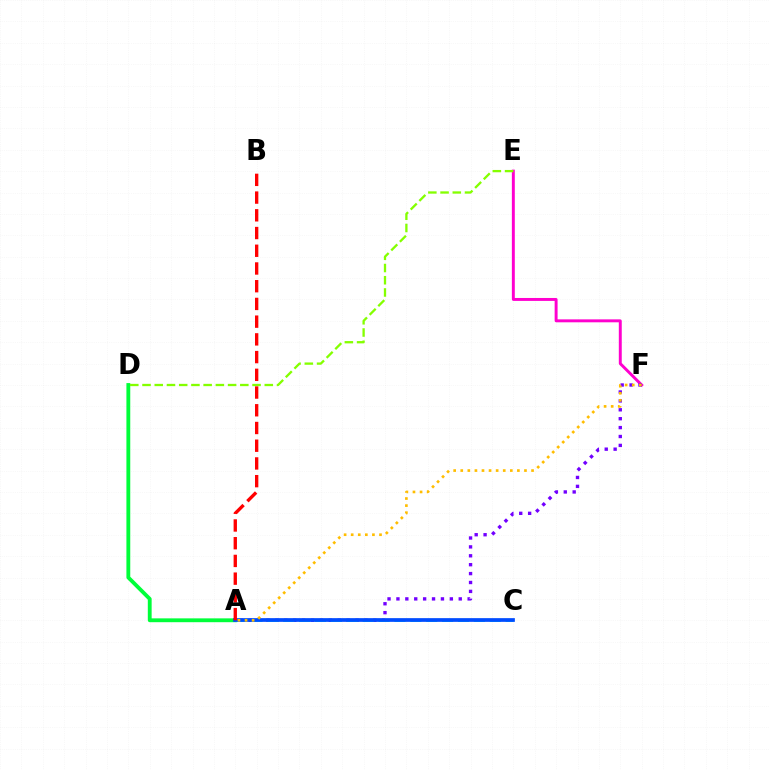{('E', 'F'): [{'color': '#ff00cf', 'line_style': 'solid', 'thickness': 2.12}], ('A', 'F'): [{'color': '#7200ff', 'line_style': 'dotted', 'thickness': 2.42}, {'color': '#ffbd00', 'line_style': 'dotted', 'thickness': 1.92}], ('A', 'D'): [{'color': '#00ff39', 'line_style': 'solid', 'thickness': 2.76}], ('D', 'E'): [{'color': '#84ff00', 'line_style': 'dashed', 'thickness': 1.66}], ('A', 'C'): [{'color': '#00fff6', 'line_style': 'dashed', 'thickness': 2.16}, {'color': '#004bff', 'line_style': 'solid', 'thickness': 2.67}], ('A', 'B'): [{'color': '#ff0000', 'line_style': 'dashed', 'thickness': 2.41}]}